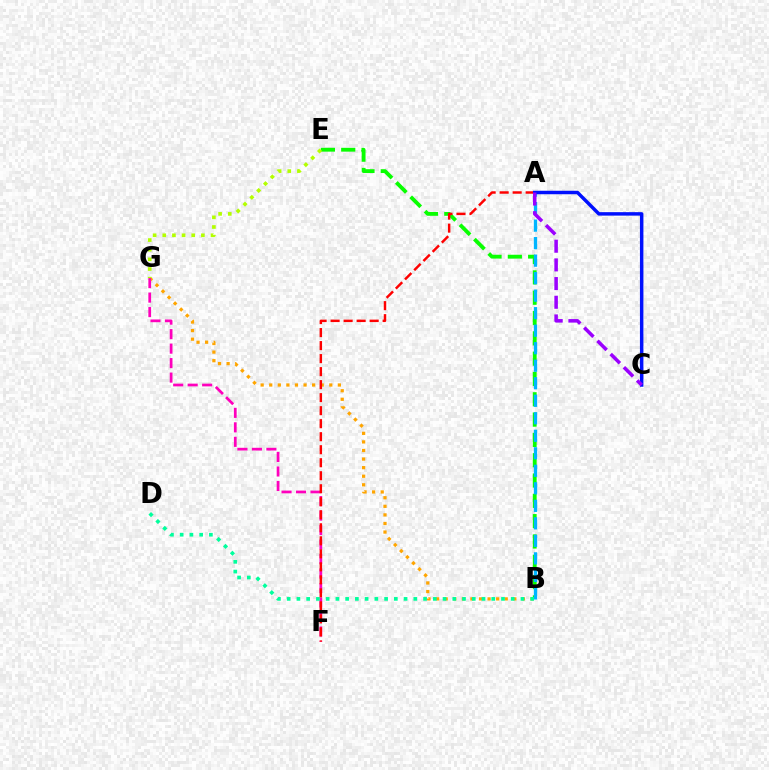{('B', 'E'): [{'color': '#08ff00', 'line_style': 'dashed', 'thickness': 2.76}], ('B', 'G'): [{'color': '#ffa500', 'line_style': 'dotted', 'thickness': 2.33}], ('F', 'G'): [{'color': '#ff00bd', 'line_style': 'dashed', 'thickness': 1.97}], ('A', 'B'): [{'color': '#00b5ff', 'line_style': 'dashed', 'thickness': 2.38}], ('B', 'D'): [{'color': '#00ff9d', 'line_style': 'dotted', 'thickness': 2.65}], ('E', 'G'): [{'color': '#b3ff00', 'line_style': 'dotted', 'thickness': 2.62}], ('A', 'F'): [{'color': '#ff0000', 'line_style': 'dashed', 'thickness': 1.77}], ('A', 'C'): [{'color': '#0010ff', 'line_style': 'solid', 'thickness': 2.5}, {'color': '#9b00ff', 'line_style': 'dashed', 'thickness': 2.54}]}